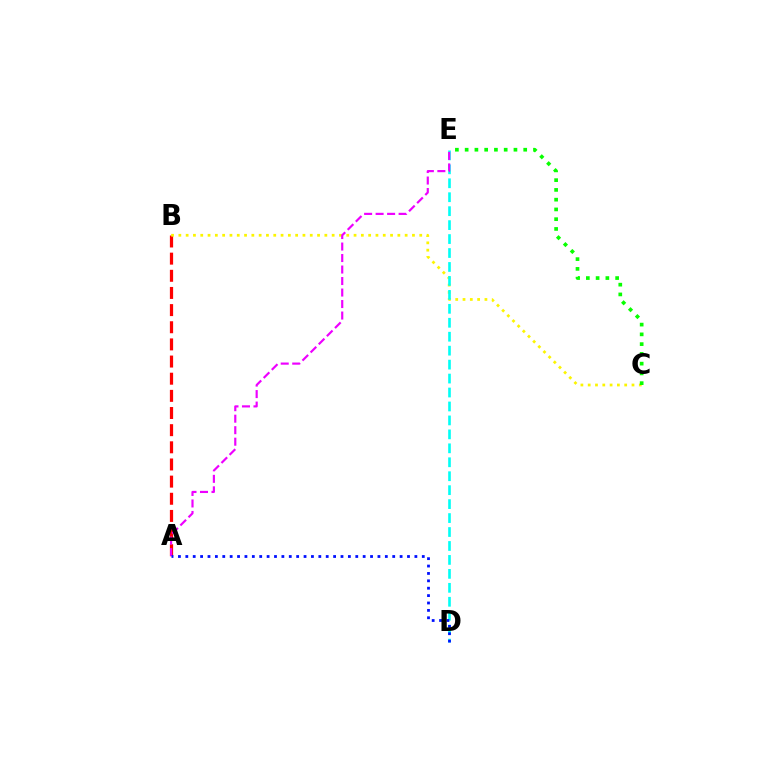{('A', 'B'): [{'color': '#ff0000', 'line_style': 'dashed', 'thickness': 2.33}], ('B', 'C'): [{'color': '#fcf500', 'line_style': 'dotted', 'thickness': 1.98}], ('D', 'E'): [{'color': '#00fff6', 'line_style': 'dashed', 'thickness': 1.9}], ('A', 'E'): [{'color': '#ee00ff', 'line_style': 'dashed', 'thickness': 1.56}], ('C', 'E'): [{'color': '#08ff00', 'line_style': 'dotted', 'thickness': 2.65}], ('A', 'D'): [{'color': '#0010ff', 'line_style': 'dotted', 'thickness': 2.01}]}